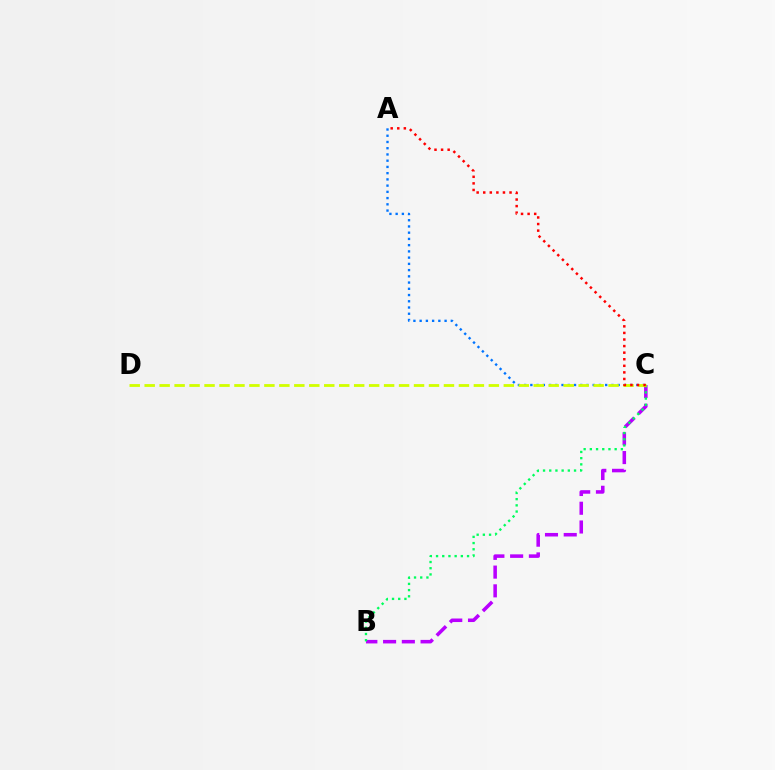{('B', 'C'): [{'color': '#b900ff', 'line_style': 'dashed', 'thickness': 2.55}, {'color': '#00ff5c', 'line_style': 'dotted', 'thickness': 1.68}], ('A', 'C'): [{'color': '#0074ff', 'line_style': 'dotted', 'thickness': 1.69}, {'color': '#ff0000', 'line_style': 'dotted', 'thickness': 1.79}], ('C', 'D'): [{'color': '#d1ff00', 'line_style': 'dashed', 'thickness': 2.03}]}